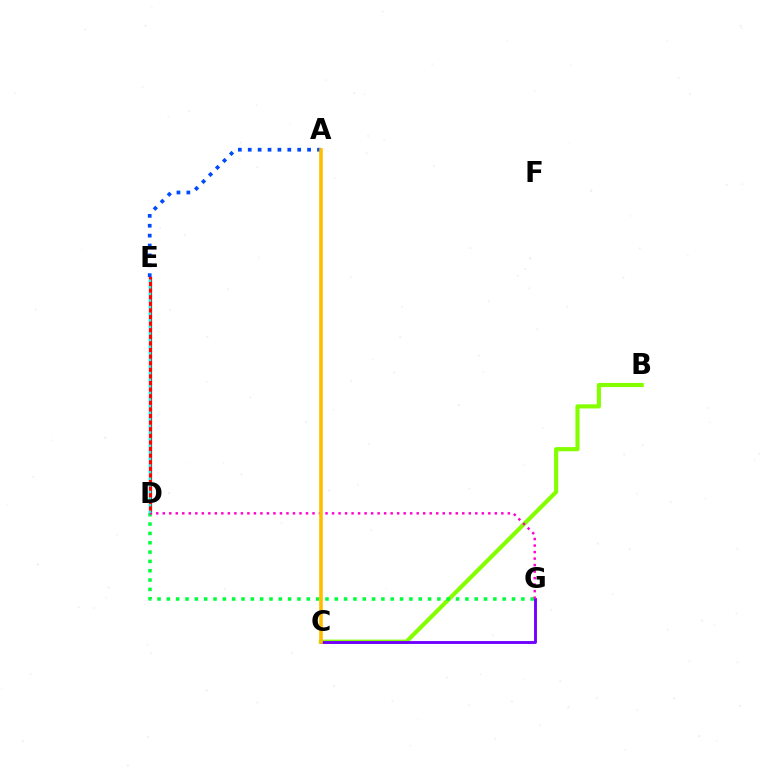{('A', 'E'): [{'color': '#004bff', 'line_style': 'dotted', 'thickness': 2.69}], ('D', 'E'): [{'color': '#ff0000', 'line_style': 'solid', 'thickness': 2.32}, {'color': '#00fff6', 'line_style': 'dotted', 'thickness': 1.79}], ('B', 'C'): [{'color': '#84ff00', 'line_style': 'solid', 'thickness': 2.98}], ('D', 'G'): [{'color': '#00ff39', 'line_style': 'dotted', 'thickness': 2.53}, {'color': '#ff00cf', 'line_style': 'dotted', 'thickness': 1.77}], ('C', 'G'): [{'color': '#7200ff', 'line_style': 'solid', 'thickness': 2.08}], ('A', 'C'): [{'color': '#ffbd00', 'line_style': 'solid', 'thickness': 2.61}]}